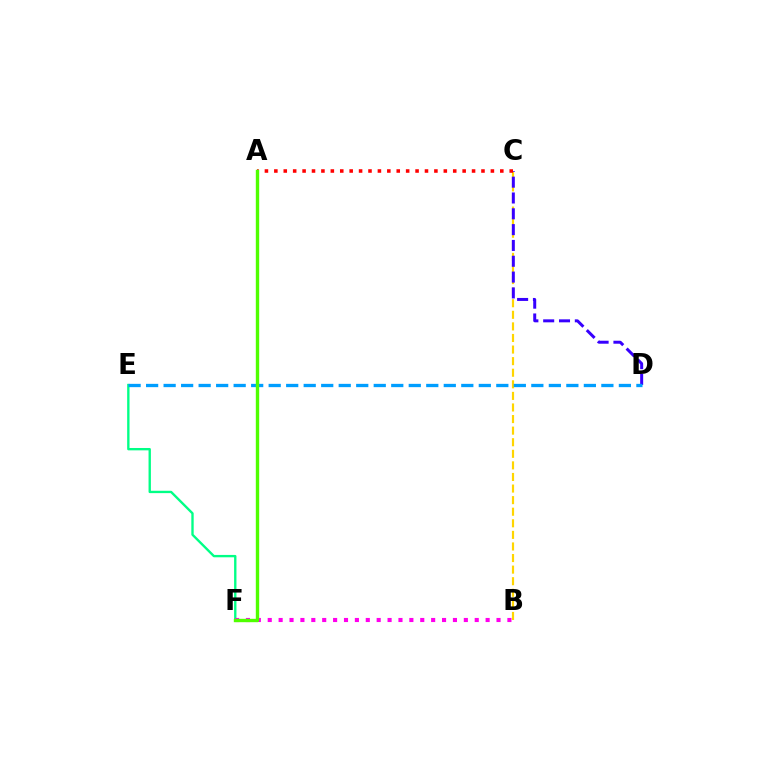{('E', 'F'): [{'color': '#00ff86', 'line_style': 'solid', 'thickness': 1.7}], ('B', 'C'): [{'color': '#ffd500', 'line_style': 'dashed', 'thickness': 1.57}], ('B', 'F'): [{'color': '#ff00ed', 'line_style': 'dotted', 'thickness': 2.96}], ('C', 'D'): [{'color': '#3700ff', 'line_style': 'dashed', 'thickness': 2.15}], ('A', 'C'): [{'color': '#ff0000', 'line_style': 'dotted', 'thickness': 2.56}], ('D', 'E'): [{'color': '#009eff', 'line_style': 'dashed', 'thickness': 2.38}], ('A', 'F'): [{'color': '#4fff00', 'line_style': 'solid', 'thickness': 2.44}]}